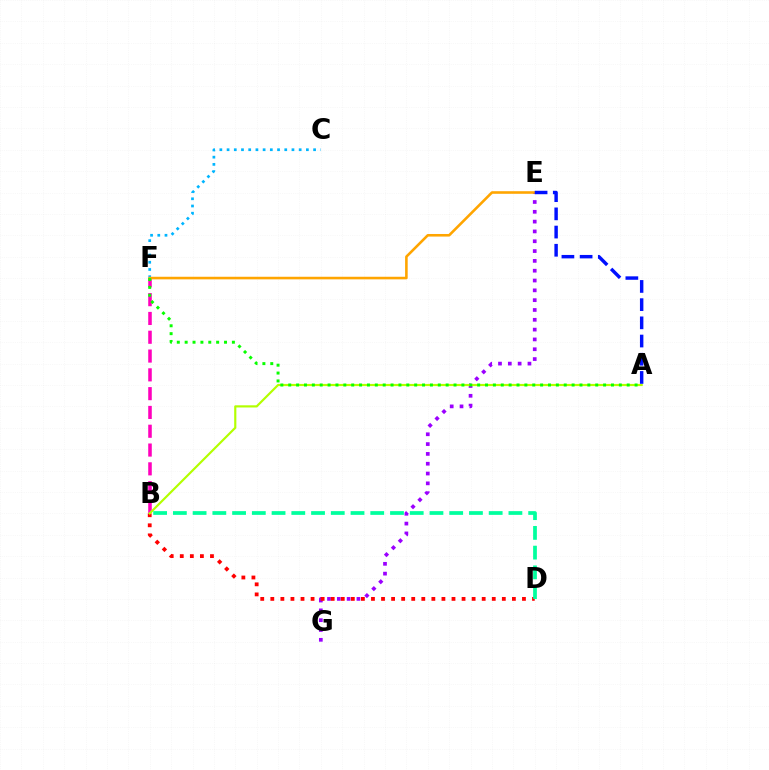{('B', 'F'): [{'color': '#ff00bd', 'line_style': 'dashed', 'thickness': 2.55}], ('C', 'F'): [{'color': '#00b5ff', 'line_style': 'dotted', 'thickness': 1.96}], ('E', 'G'): [{'color': '#9b00ff', 'line_style': 'dotted', 'thickness': 2.67}], ('B', 'D'): [{'color': '#ff0000', 'line_style': 'dotted', 'thickness': 2.73}, {'color': '#00ff9d', 'line_style': 'dashed', 'thickness': 2.68}], ('A', 'B'): [{'color': '#b3ff00', 'line_style': 'solid', 'thickness': 1.56}], ('E', 'F'): [{'color': '#ffa500', 'line_style': 'solid', 'thickness': 1.86}], ('A', 'F'): [{'color': '#08ff00', 'line_style': 'dotted', 'thickness': 2.14}], ('A', 'E'): [{'color': '#0010ff', 'line_style': 'dashed', 'thickness': 2.47}]}